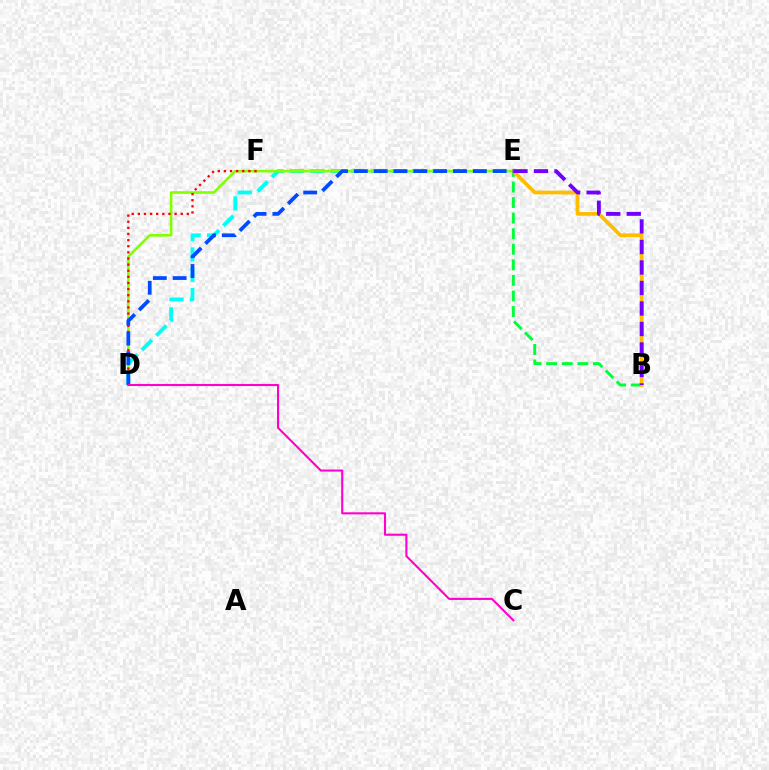{('B', 'E'): [{'color': '#00ff39', 'line_style': 'dashed', 'thickness': 2.12}, {'color': '#ffbd00', 'line_style': 'solid', 'thickness': 2.69}, {'color': '#7200ff', 'line_style': 'dashed', 'thickness': 2.79}], ('D', 'E'): [{'color': '#00fff6', 'line_style': 'dashed', 'thickness': 2.76}, {'color': '#84ff00', 'line_style': 'solid', 'thickness': 1.88}, {'color': '#004bff', 'line_style': 'dashed', 'thickness': 2.69}], ('D', 'F'): [{'color': '#ff0000', 'line_style': 'dotted', 'thickness': 1.66}], ('C', 'D'): [{'color': '#ff00cf', 'line_style': 'solid', 'thickness': 1.51}]}